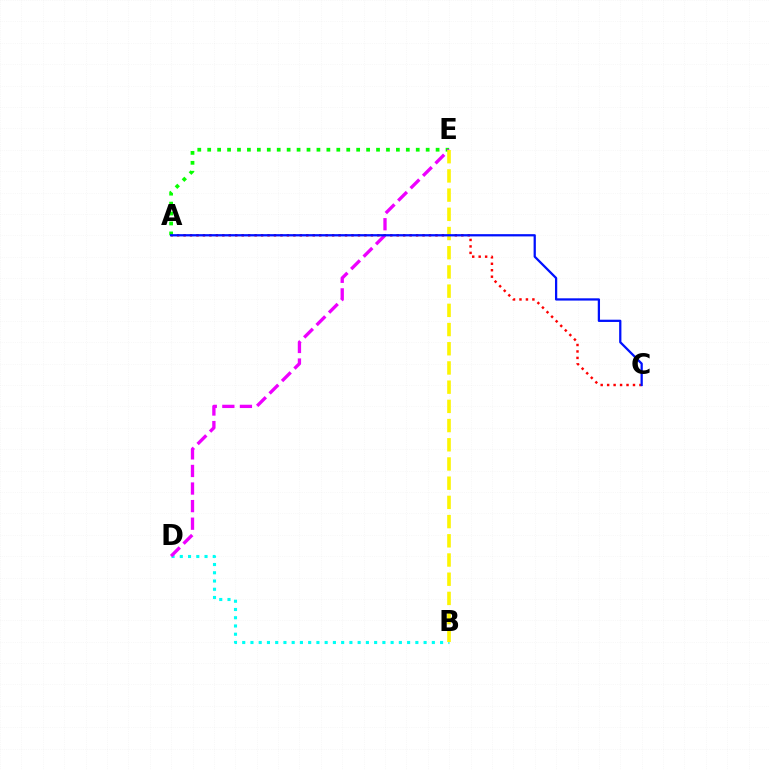{('A', 'C'): [{'color': '#ff0000', 'line_style': 'dotted', 'thickness': 1.75}, {'color': '#0010ff', 'line_style': 'solid', 'thickness': 1.62}], ('A', 'E'): [{'color': '#08ff00', 'line_style': 'dotted', 'thickness': 2.7}], ('B', 'D'): [{'color': '#00fff6', 'line_style': 'dotted', 'thickness': 2.24}], ('D', 'E'): [{'color': '#ee00ff', 'line_style': 'dashed', 'thickness': 2.39}], ('B', 'E'): [{'color': '#fcf500', 'line_style': 'dashed', 'thickness': 2.61}]}